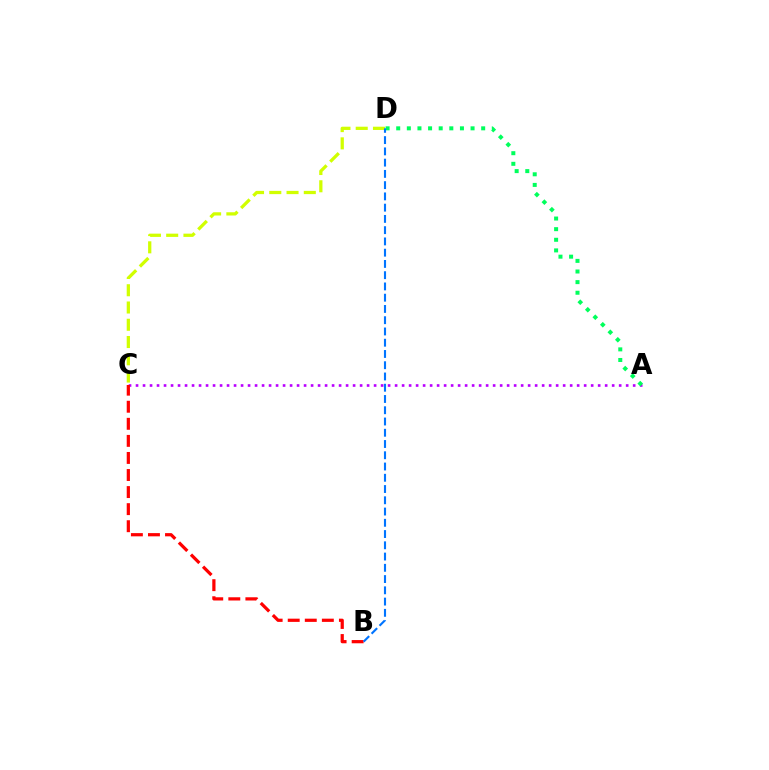{('A', 'C'): [{'color': '#b900ff', 'line_style': 'dotted', 'thickness': 1.9}], ('C', 'D'): [{'color': '#d1ff00', 'line_style': 'dashed', 'thickness': 2.34}], ('A', 'D'): [{'color': '#00ff5c', 'line_style': 'dotted', 'thickness': 2.89}], ('B', 'C'): [{'color': '#ff0000', 'line_style': 'dashed', 'thickness': 2.32}], ('B', 'D'): [{'color': '#0074ff', 'line_style': 'dashed', 'thickness': 1.53}]}